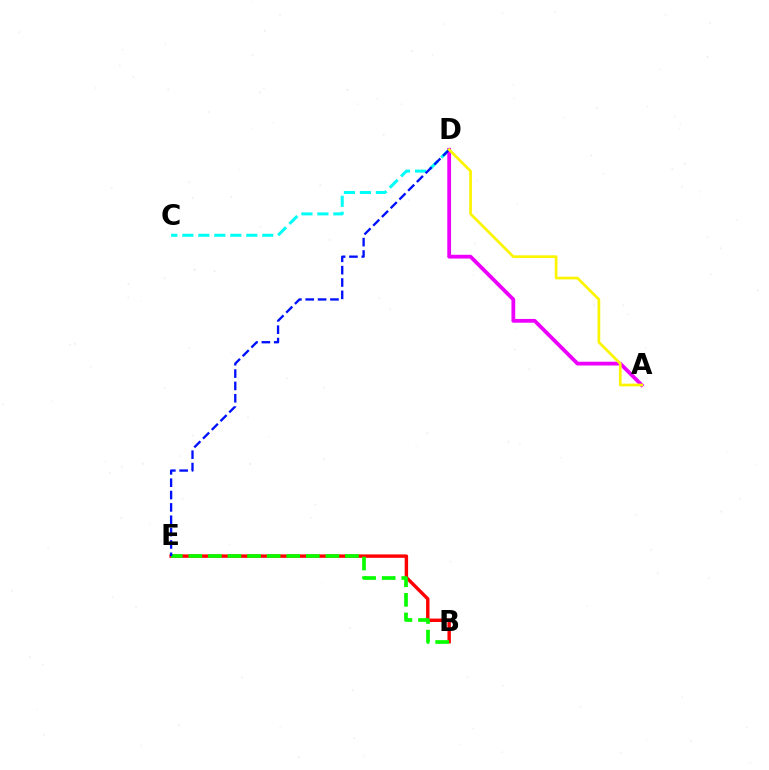{('B', 'E'): [{'color': '#ff0000', 'line_style': 'solid', 'thickness': 2.46}, {'color': '#08ff00', 'line_style': 'dashed', 'thickness': 2.66}], ('C', 'D'): [{'color': '#00fff6', 'line_style': 'dashed', 'thickness': 2.17}], ('A', 'D'): [{'color': '#ee00ff', 'line_style': 'solid', 'thickness': 2.72}, {'color': '#fcf500', 'line_style': 'solid', 'thickness': 1.95}], ('D', 'E'): [{'color': '#0010ff', 'line_style': 'dashed', 'thickness': 1.68}]}